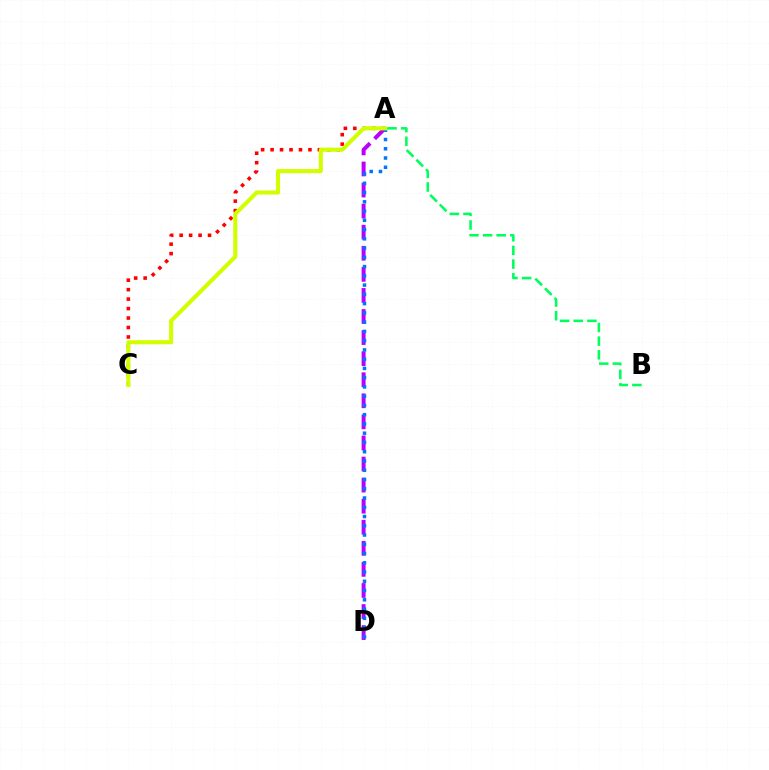{('A', 'C'): [{'color': '#ff0000', 'line_style': 'dotted', 'thickness': 2.57}, {'color': '#d1ff00', 'line_style': 'solid', 'thickness': 2.94}], ('A', 'D'): [{'color': '#b900ff', 'line_style': 'dashed', 'thickness': 2.86}, {'color': '#0074ff', 'line_style': 'dotted', 'thickness': 2.51}], ('A', 'B'): [{'color': '#00ff5c', 'line_style': 'dashed', 'thickness': 1.85}]}